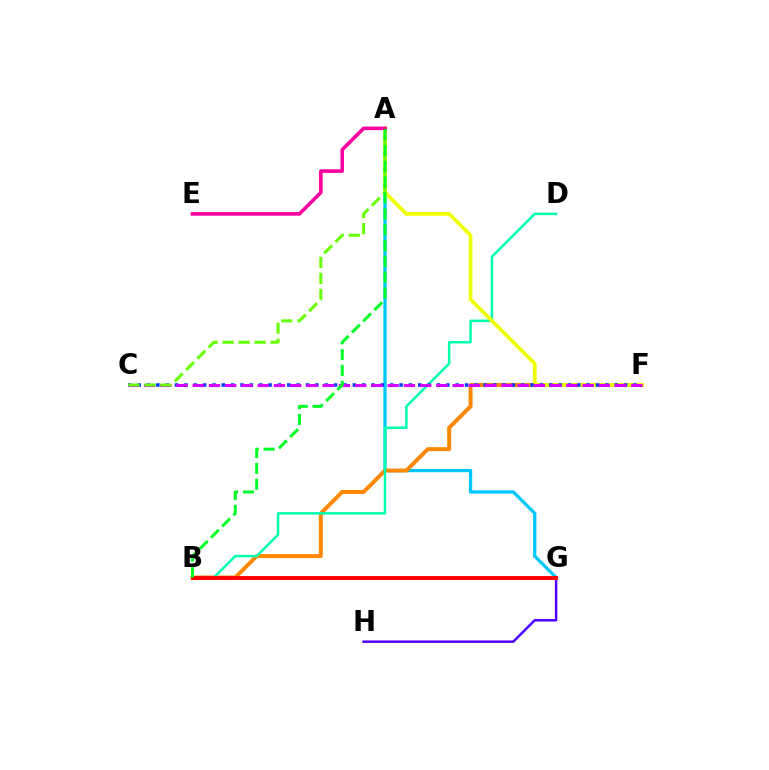{('A', 'G'): [{'color': '#00c7ff', 'line_style': 'solid', 'thickness': 2.37}], ('B', 'F'): [{'color': '#ff8800', 'line_style': 'solid', 'thickness': 2.86}], ('G', 'H'): [{'color': '#4f00ff', 'line_style': 'solid', 'thickness': 1.79}], ('B', 'D'): [{'color': '#00ffaf', 'line_style': 'solid', 'thickness': 1.8}], ('B', 'G'): [{'color': '#ff0000', 'line_style': 'solid', 'thickness': 2.81}], ('A', 'F'): [{'color': '#eeff00', 'line_style': 'solid', 'thickness': 2.69}], ('C', 'F'): [{'color': '#003fff', 'line_style': 'dotted', 'thickness': 2.54}, {'color': '#d600ff', 'line_style': 'dashed', 'thickness': 2.21}], ('A', 'C'): [{'color': '#66ff00', 'line_style': 'dashed', 'thickness': 2.17}], ('A', 'E'): [{'color': '#ff00a0', 'line_style': 'solid', 'thickness': 2.59}], ('A', 'B'): [{'color': '#00ff27', 'line_style': 'dashed', 'thickness': 2.15}]}